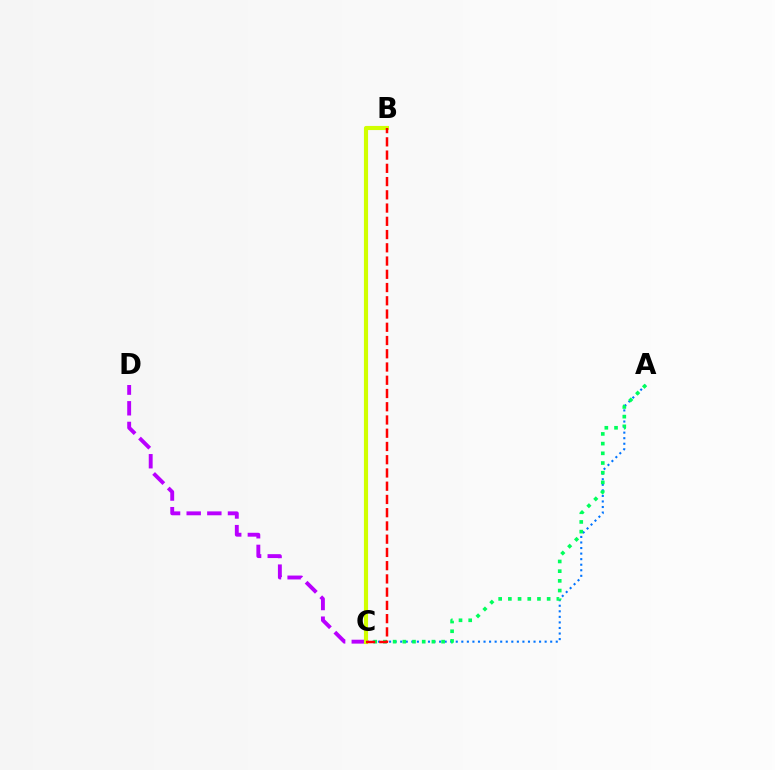{('C', 'D'): [{'color': '#b900ff', 'line_style': 'dashed', 'thickness': 2.8}], ('A', 'C'): [{'color': '#0074ff', 'line_style': 'dotted', 'thickness': 1.51}, {'color': '#00ff5c', 'line_style': 'dotted', 'thickness': 2.63}], ('B', 'C'): [{'color': '#d1ff00', 'line_style': 'solid', 'thickness': 2.98}, {'color': '#ff0000', 'line_style': 'dashed', 'thickness': 1.8}]}